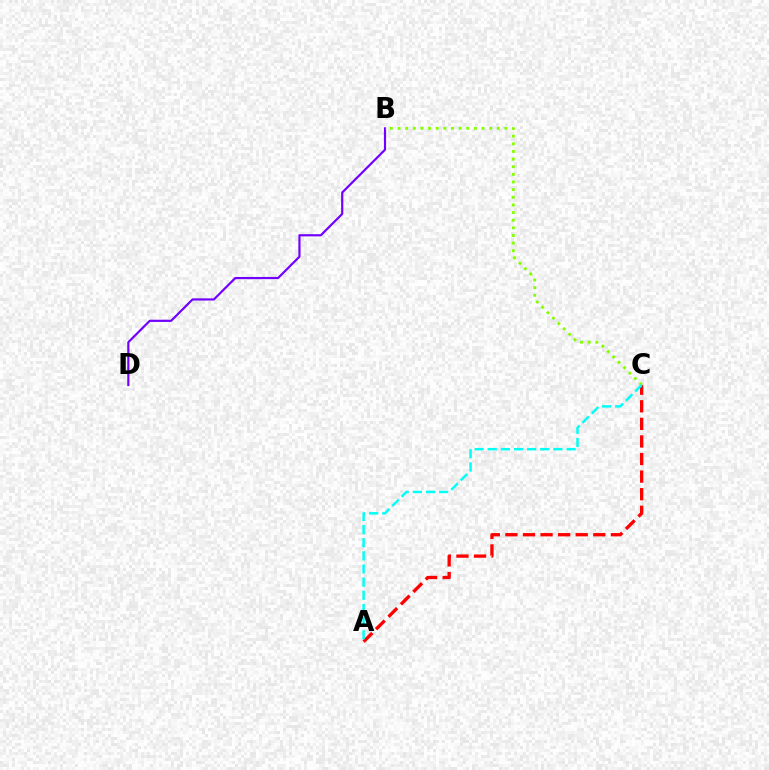{('B', 'D'): [{'color': '#7200ff', 'line_style': 'solid', 'thickness': 1.57}], ('B', 'C'): [{'color': '#84ff00', 'line_style': 'dotted', 'thickness': 2.07}], ('A', 'C'): [{'color': '#ff0000', 'line_style': 'dashed', 'thickness': 2.39}, {'color': '#00fff6', 'line_style': 'dashed', 'thickness': 1.79}]}